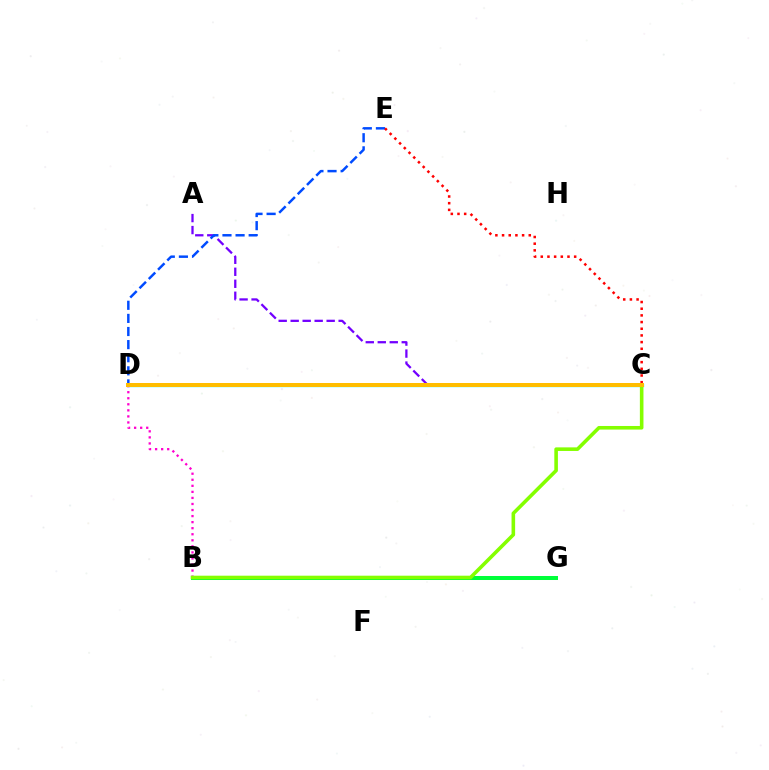{('A', 'C'): [{'color': '#7200ff', 'line_style': 'dashed', 'thickness': 1.63}], ('D', 'E'): [{'color': '#004bff', 'line_style': 'dashed', 'thickness': 1.78}], ('C', 'D'): [{'color': '#00fff6', 'line_style': 'solid', 'thickness': 2.4}, {'color': '#ffbd00', 'line_style': 'solid', 'thickness': 2.88}], ('B', 'G'): [{'color': '#00ff39', 'line_style': 'solid', 'thickness': 2.89}], ('B', 'D'): [{'color': '#ff00cf', 'line_style': 'dotted', 'thickness': 1.64}], ('B', 'C'): [{'color': '#84ff00', 'line_style': 'solid', 'thickness': 2.59}], ('C', 'E'): [{'color': '#ff0000', 'line_style': 'dotted', 'thickness': 1.81}]}